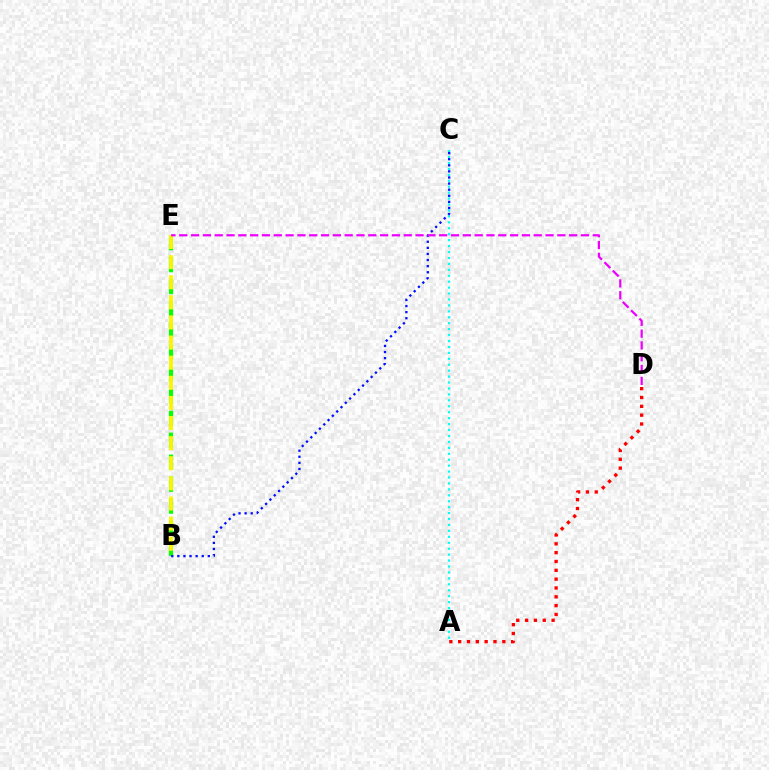{('B', 'E'): [{'color': '#08ff00', 'line_style': 'dashed', 'thickness': 2.98}, {'color': '#fcf500', 'line_style': 'dashed', 'thickness': 2.73}], ('A', 'C'): [{'color': '#00fff6', 'line_style': 'dotted', 'thickness': 1.61}], ('B', 'C'): [{'color': '#0010ff', 'line_style': 'dotted', 'thickness': 1.66}], ('A', 'D'): [{'color': '#ff0000', 'line_style': 'dotted', 'thickness': 2.4}], ('D', 'E'): [{'color': '#ee00ff', 'line_style': 'dashed', 'thickness': 1.61}]}